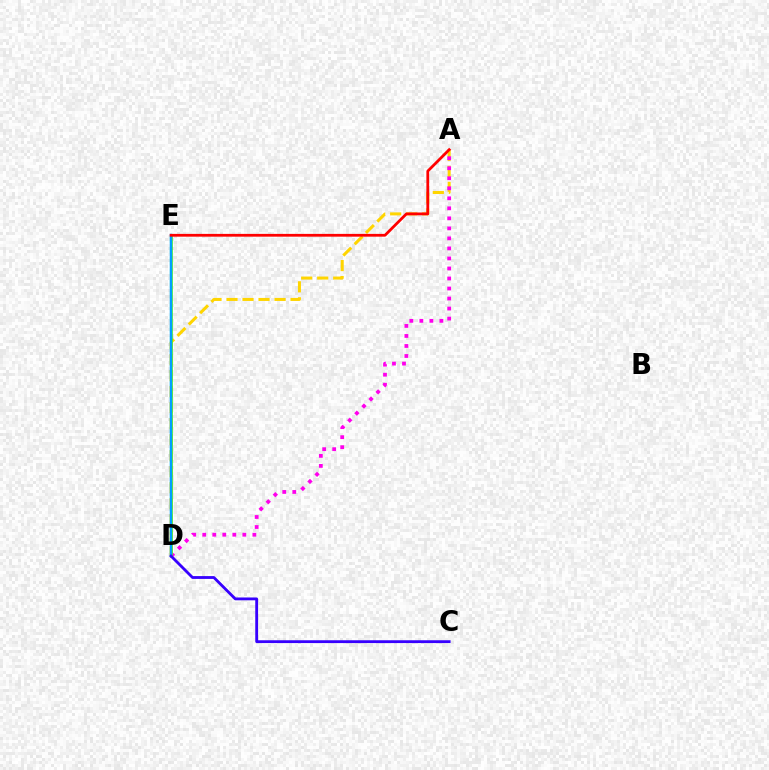{('A', 'D'): [{'color': '#ffd500', 'line_style': 'dashed', 'thickness': 2.18}, {'color': '#ff00ed', 'line_style': 'dotted', 'thickness': 2.72}], ('D', 'E'): [{'color': '#00ff86', 'line_style': 'dashed', 'thickness': 1.52}, {'color': '#4fff00', 'line_style': 'solid', 'thickness': 1.83}, {'color': '#009eff', 'line_style': 'solid', 'thickness': 1.79}], ('C', 'D'): [{'color': '#3700ff', 'line_style': 'solid', 'thickness': 2.03}], ('A', 'E'): [{'color': '#ff0000', 'line_style': 'solid', 'thickness': 2.0}]}